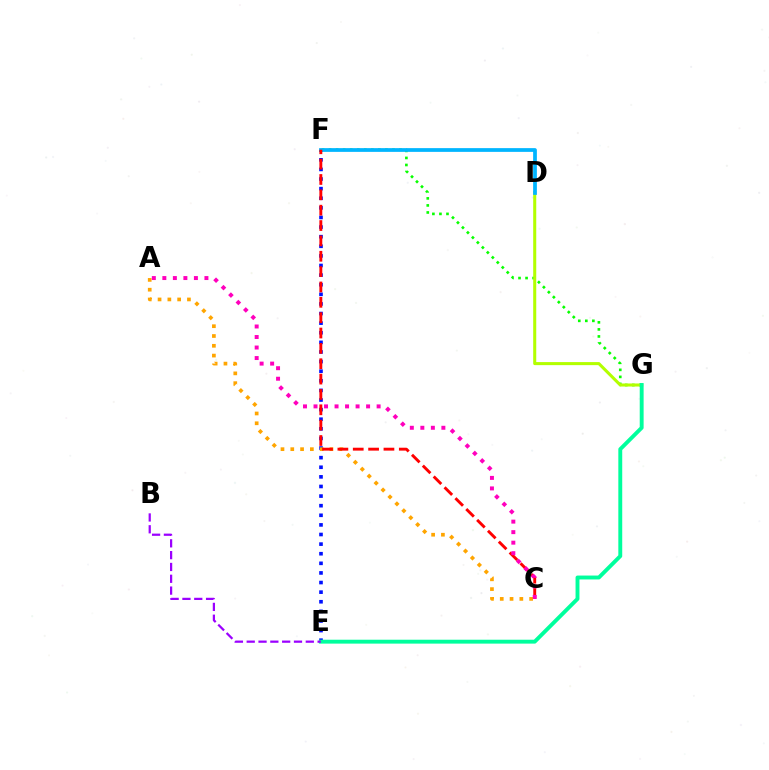{('F', 'G'): [{'color': '#08ff00', 'line_style': 'dotted', 'thickness': 1.91}], ('E', 'F'): [{'color': '#0010ff', 'line_style': 'dotted', 'thickness': 2.61}], ('A', 'C'): [{'color': '#ffa500', 'line_style': 'dotted', 'thickness': 2.66}, {'color': '#ff00bd', 'line_style': 'dotted', 'thickness': 2.86}], ('D', 'G'): [{'color': '#b3ff00', 'line_style': 'solid', 'thickness': 2.2}], ('E', 'G'): [{'color': '#00ff9d', 'line_style': 'solid', 'thickness': 2.81}], ('D', 'F'): [{'color': '#00b5ff', 'line_style': 'solid', 'thickness': 2.7}], ('B', 'E'): [{'color': '#9b00ff', 'line_style': 'dashed', 'thickness': 1.61}], ('C', 'F'): [{'color': '#ff0000', 'line_style': 'dashed', 'thickness': 2.09}]}